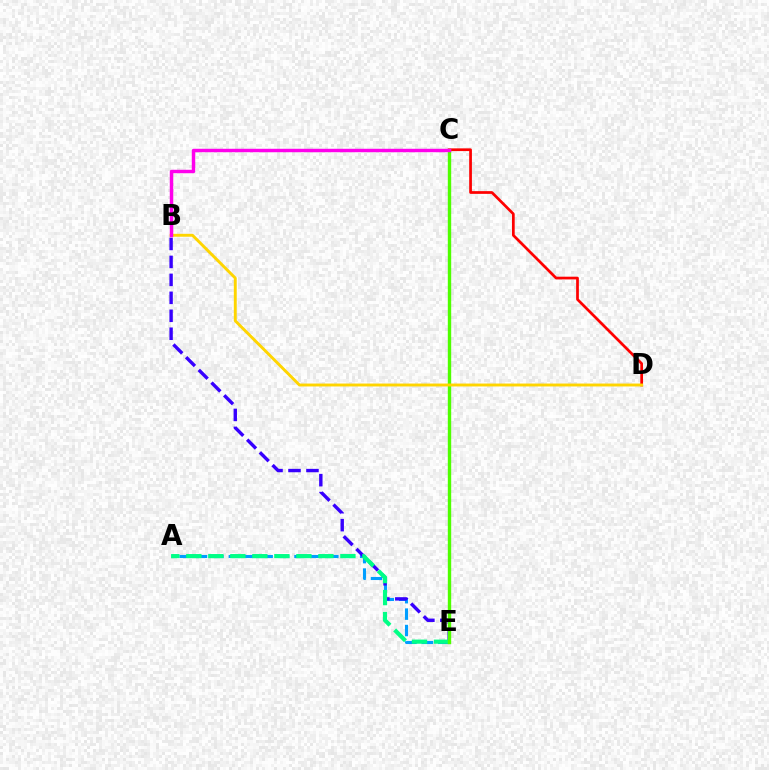{('C', 'D'): [{'color': '#ff0000', 'line_style': 'solid', 'thickness': 1.96}], ('A', 'E'): [{'color': '#009eff', 'line_style': 'dashed', 'thickness': 2.23}, {'color': '#00ff86', 'line_style': 'dashed', 'thickness': 2.99}], ('B', 'E'): [{'color': '#3700ff', 'line_style': 'dashed', 'thickness': 2.44}], ('C', 'E'): [{'color': '#4fff00', 'line_style': 'solid', 'thickness': 2.43}], ('B', 'D'): [{'color': '#ffd500', 'line_style': 'solid', 'thickness': 2.09}], ('B', 'C'): [{'color': '#ff00ed', 'line_style': 'solid', 'thickness': 2.48}]}